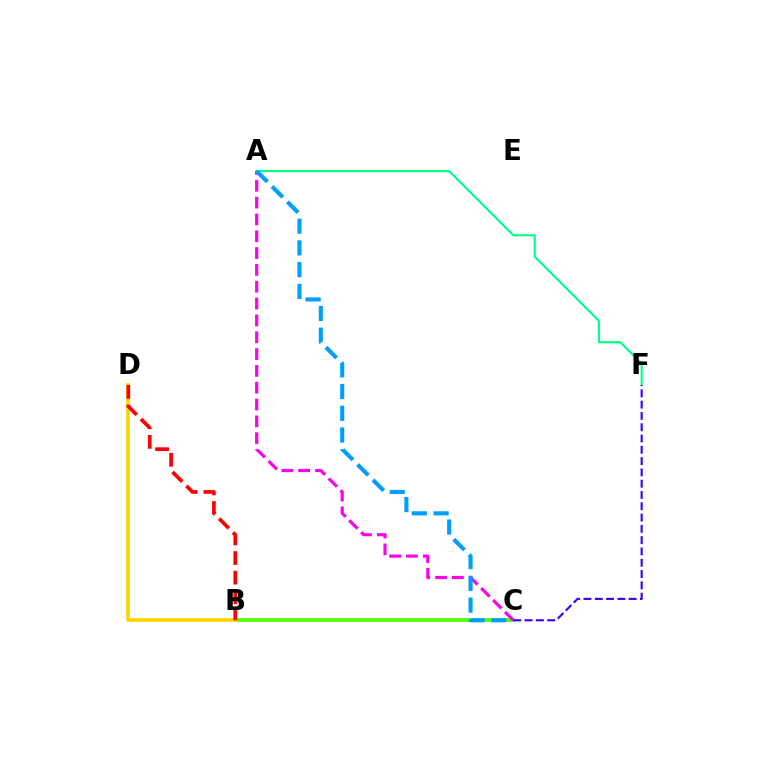{('A', 'F'): [{'color': '#00ff86', 'line_style': 'solid', 'thickness': 1.54}], ('B', 'C'): [{'color': '#4fff00', 'line_style': 'solid', 'thickness': 2.67}], ('A', 'C'): [{'color': '#ff00ed', 'line_style': 'dashed', 'thickness': 2.29}, {'color': '#009eff', 'line_style': 'dashed', 'thickness': 2.95}], ('B', 'D'): [{'color': '#ffd500', 'line_style': 'solid', 'thickness': 2.65}, {'color': '#ff0000', 'line_style': 'dashed', 'thickness': 2.67}], ('C', 'F'): [{'color': '#3700ff', 'line_style': 'dashed', 'thickness': 1.53}]}